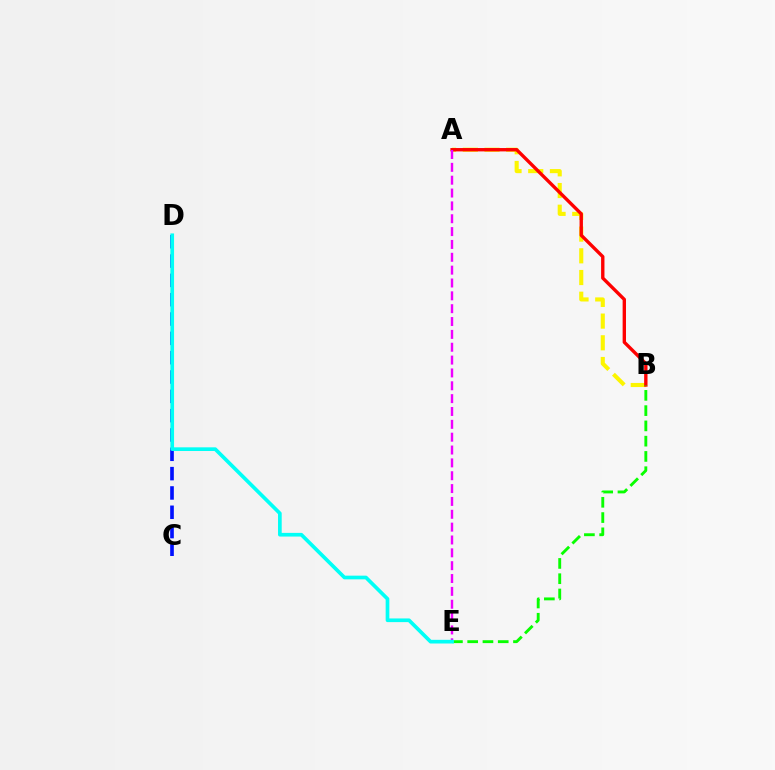{('A', 'B'): [{'color': '#fcf500', 'line_style': 'dashed', 'thickness': 2.95}, {'color': '#ff0000', 'line_style': 'solid', 'thickness': 2.42}], ('C', 'D'): [{'color': '#0010ff', 'line_style': 'dashed', 'thickness': 2.63}], ('B', 'E'): [{'color': '#08ff00', 'line_style': 'dashed', 'thickness': 2.07}], ('A', 'E'): [{'color': '#ee00ff', 'line_style': 'dashed', 'thickness': 1.75}], ('D', 'E'): [{'color': '#00fff6', 'line_style': 'solid', 'thickness': 2.65}]}